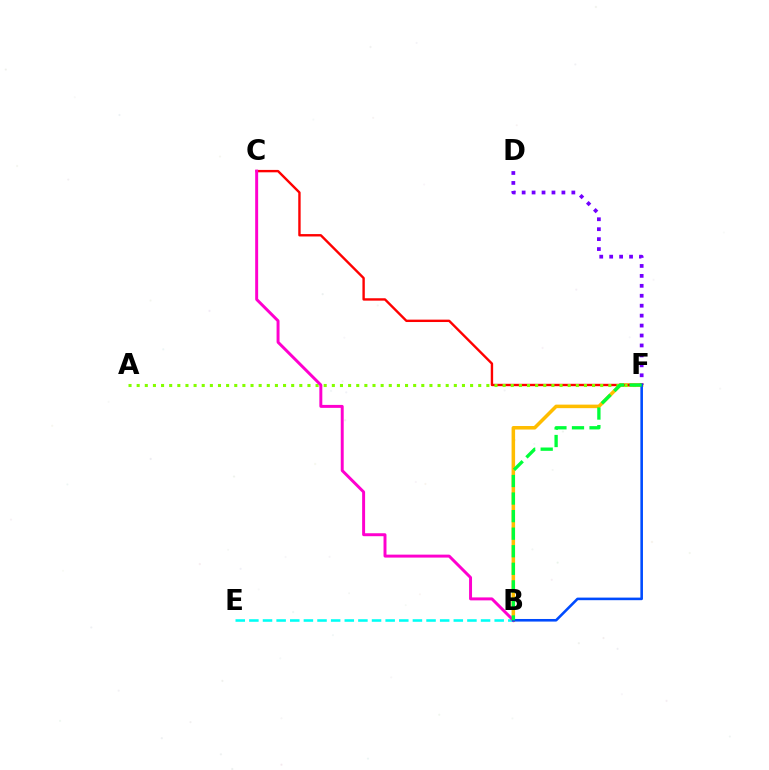{('B', 'F'): [{'color': '#ffbd00', 'line_style': 'solid', 'thickness': 2.54}, {'color': '#004bff', 'line_style': 'solid', 'thickness': 1.86}, {'color': '#00ff39', 'line_style': 'dashed', 'thickness': 2.39}], ('D', 'F'): [{'color': '#7200ff', 'line_style': 'dotted', 'thickness': 2.7}], ('C', 'F'): [{'color': '#ff0000', 'line_style': 'solid', 'thickness': 1.72}], ('B', 'E'): [{'color': '#00fff6', 'line_style': 'dashed', 'thickness': 1.85}], ('A', 'F'): [{'color': '#84ff00', 'line_style': 'dotted', 'thickness': 2.21}], ('B', 'C'): [{'color': '#ff00cf', 'line_style': 'solid', 'thickness': 2.13}]}